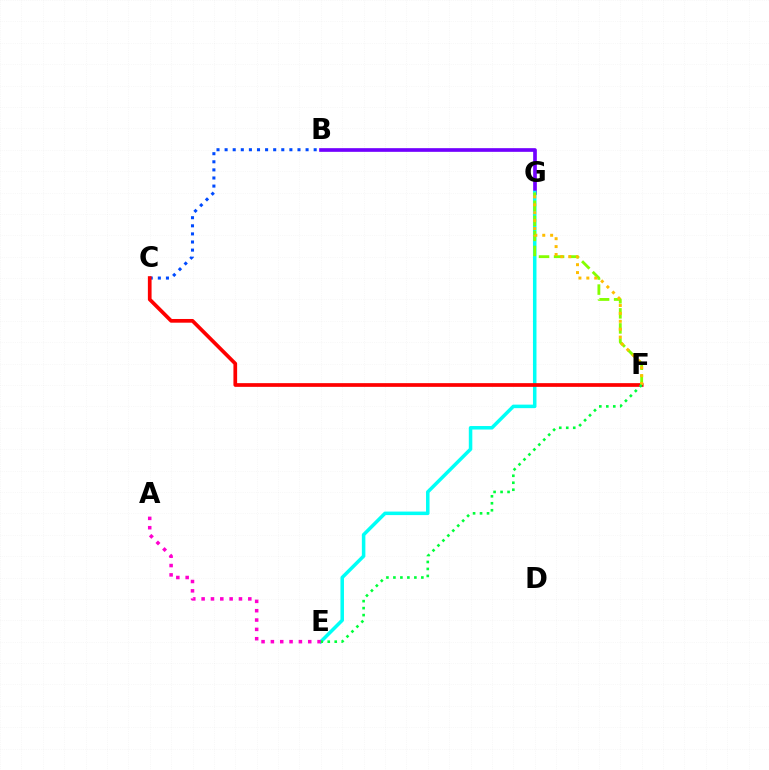{('B', 'G'): [{'color': '#7200ff', 'line_style': 'solid', 'thickness': 2.65}], ('E', 'G'): [{'color': '#00fff6', 'line_style': 'solid', 'thickness': 2.53}], ('A', 'E'): [{'color': '#ff00cf', 'line_style': 'dotted', 'thickness': 2.54}], ('B', 'C'): [{'color': '#004bff', 'line_style': 'dotted', 'thickness': 2.2}], ('C', 'F'): [{'color': '#ff0000', 'line_style': 'solid', 'thickness': 2.67}], ('F', 'G'): [{'color': '#84ff00', 'line_style': 'dashed', 'thickness': 2.04}, {'color': '#ffbd00', 'line_style': 'dotted', 'thickness': 2.15}], ('E', 'F'): [{'color': '#00ff39', 'line_style': 'dotted', 'thickness': 1.9}]}